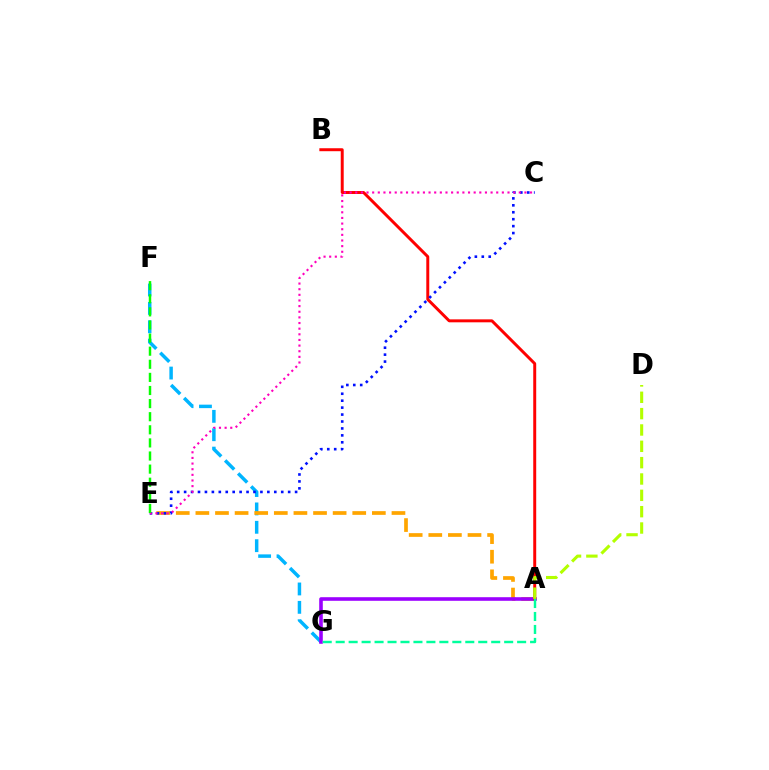{('F', 'G'): [{'color': '#00b5ff', 'line_style': 'dashed', 'thickness': 2.5}], ('A', 'E'): [{'color': '#ffa500', 'line_style': 'dashed', 'thickness': 2.66}], ('A', 'G'): [{'color': '#9b00ff', 'line_style': 'solid', 'thickness': 2.59}, {'color': '#00ff9d', 'line_style': 'dashed', 'thickness': 1.76}], ('A', 'B'): [{'color': '#ff0000', 'line_style': 'solid', 'thickness': 2.13}], ('A', 'D'): [{'color': '#b3ff00', 'line_style': 'dashed', 'thickness': 2.22}], ('C', 'E'): [{'color': '#0010ff', 'line_style': 'dotted', 'thickness': 1.88}, {'color': '#ff00bd', 'line_style': 'dotted', 'thickness': 1.53}], ('E', 'F'): [{'color': '#08ff00', 'line_style': 'dashed', 'thickness': 1.78}]}